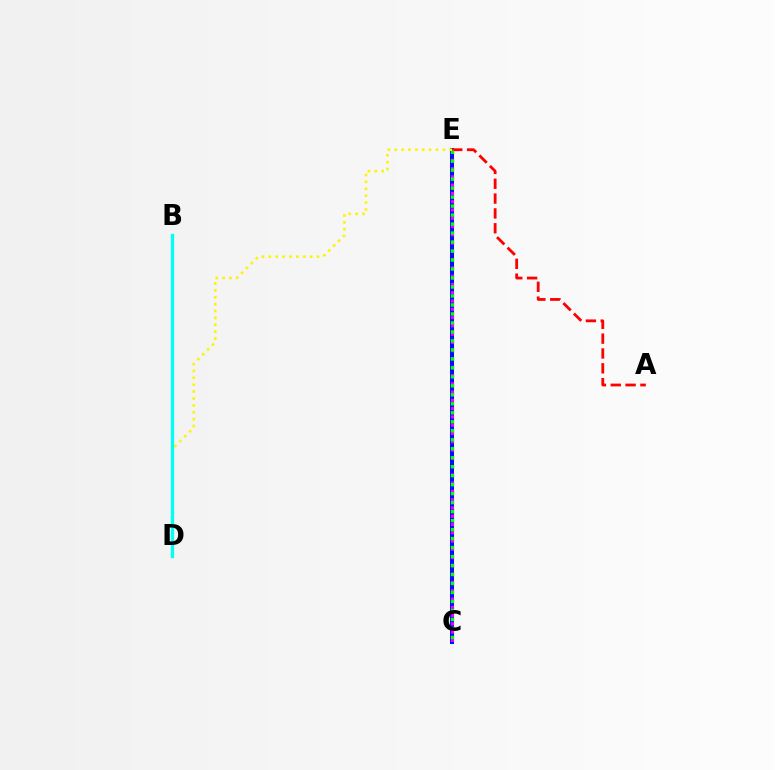{('C', 'E'): [{'color': '#0010ff', 'line_style': 'solid', 'thickness': 2.91}, {'color': '#ee00ff', 'line_style': 'dotted', 'thickness': 2.25}, {'color': '#08ff00', 'line_style': 'dotted', 'thickness': 2.44}], ('A', 'E'): [{'color': '#ff0000', 'line_style': 'dashed', 'thickness': 2.02}], ('D', 'E'): [{'color': '#fcf500', 'line_style': 'dotted', 'thickness': 1.87}], ('B', 'D'): [{'color': '#00fff6', 'line_style': 'solid', 'thickness': 2.41}]}